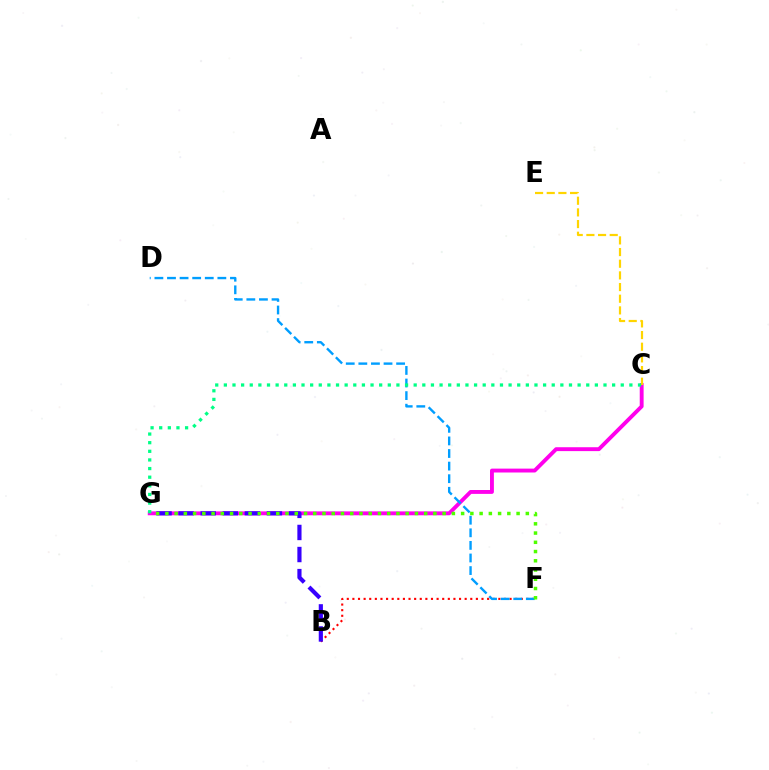{('C', 'G'): [{'color': '#ff00ed', 'line_style': 'solid', 'thickness': 2.8}, {'color': '#00ff86', 'line_style': 'dotted', 'thickness': 2.34}], ('C', 'E'): [{'color': '#ffd500', 'line_style': 'dashed', 'thickness': 1.58}], ('B', 'F'): [{'color': '#ff0000', 'line_style': 'dotted', 'thickness': 1.53}], ('B', 'G'): [{'color': '#3700ff', 'line_style': 'dashed', 'thickness': 3.0}], ('D', 'F'): [{'color': '#009eff', 'line_style': 'dashed', 'thickness': 1.71}], ('F', 'G'): [{'color': '#4fff00', 'line_style': 'dotted', 'thickness': 2.51}]}